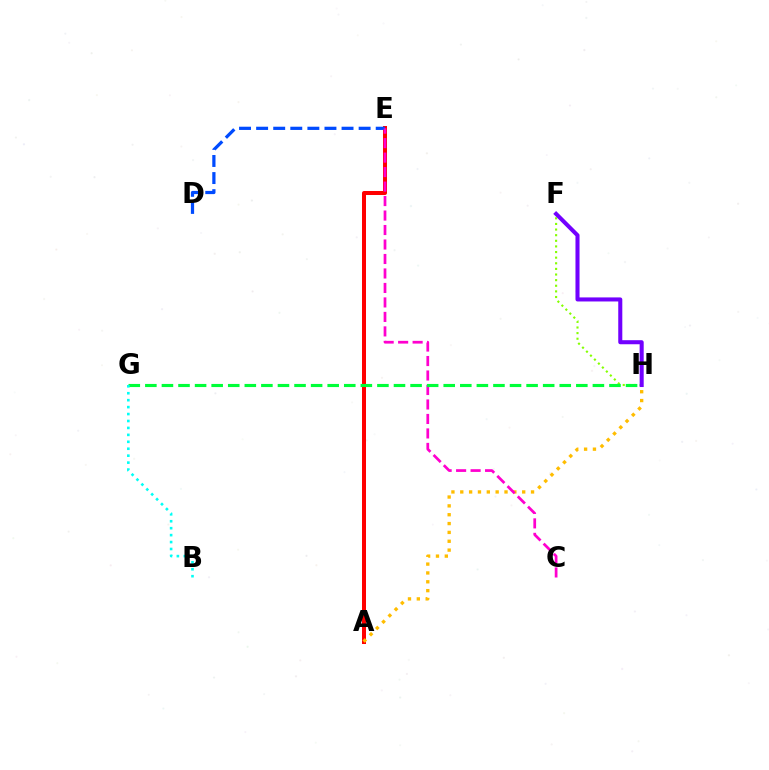{('A', 'E'): [{'color': '#ff0000', 'line_style': 'solid', 'thickness': 2.89}], ('A', 'H'): [{'color': '#ffbd00', 'line_style': 'dotted', 'thickness': 2.4}], ('F', 'H'): [{'color': '#84ff00', 'line_style': 'dotted', 'thickness': 1.53}, {'color': '#7200ff', 'line_style': 'solid', 'thickness': 2.92}], ('D', 'E'): [{'color': '#004bff', 'line_style': 'dashed', 'thickness': 2.32}], ('C', 'E'): [{'color': '#ff00cf', 'line_style': 'dashed', 'thickness': 1.97}], ('G', 'H'): [{'color': '#00ff39', 'line_style': 'dashed', 'thickness': 2.25}], ('B', 'G'): [{'color': '#00fff6', 'line_style': 'dotted', 'thickness': 1.89}]}